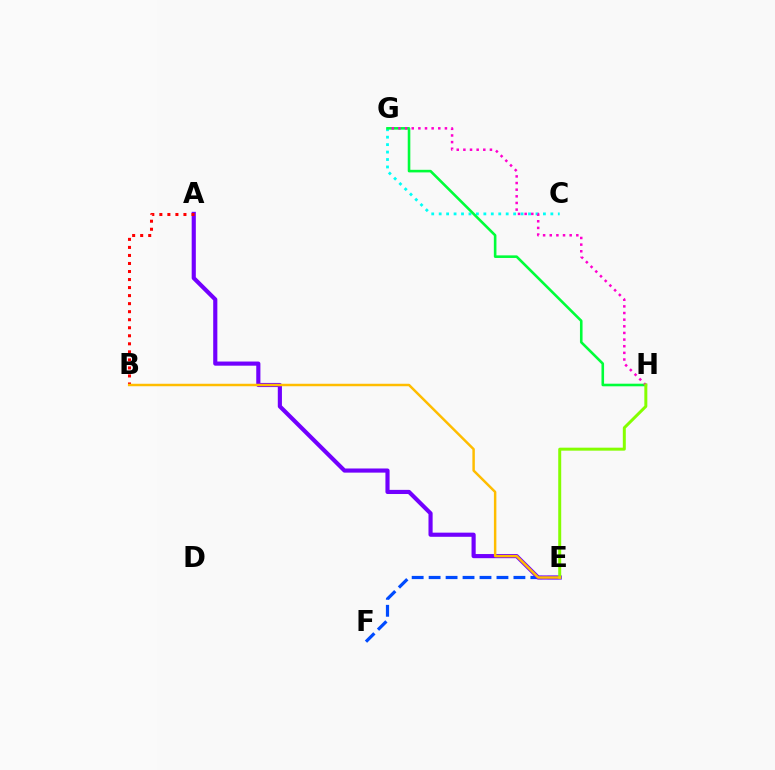{('C', 'G'): [{'color': '#00fff6', 'line_style': 'dotted', 'thickness': 2.02}], ('E', 'F'): [{'color': '#004bff', 'line_style': 'dashed', 'thickness': 2.3}], ('G', 'H'): [{'color': '#00ff39', 'line_style': 'solid', 'thickness': 1.87}, {'color': '#ff00cf', 'line_style': 'dotted', 'thickness': 1.8}], ('A', 'E'): [{'color': '#7200ff', 'line_style': 'solid', 'thickness': 2.98}], ('A', 'B'): [{'color': '#ff0000', 'line_style': 'dotted', 'thickness': 2.18}], ('E', 'H'): [{'color': '#84ff00', 'line_style': 'solid', 'thickness': 2.14}], ('B', 'E'): [{'color': '#ffbd00', 'line_style': 'solid', 'thickness': 1.78}]}